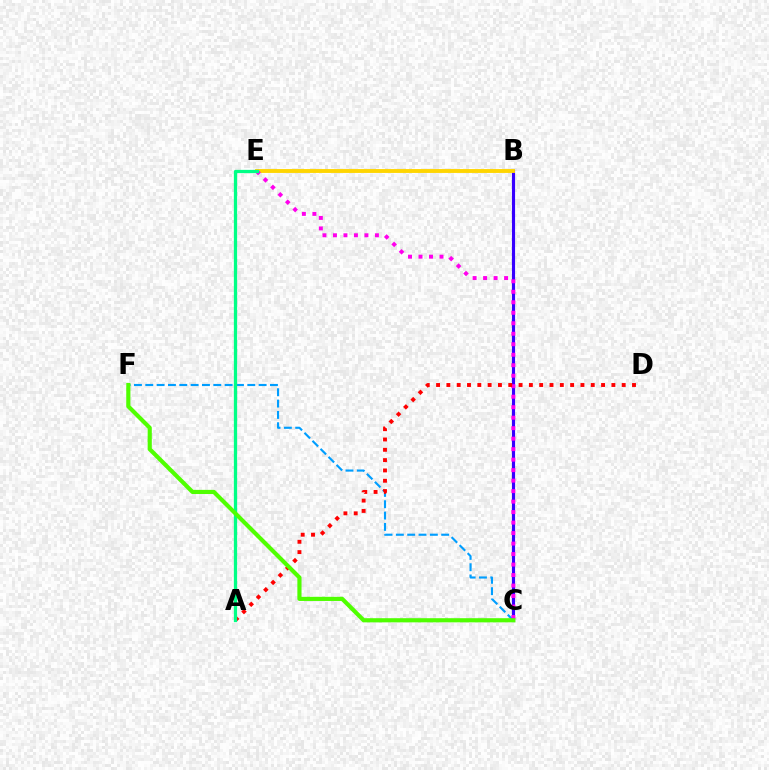{('B', 'C'): [{'color': '#3700ff', 'line_style': 'solid', 'thickness': 2.26}], ('C', 'F'): [{'color': '#009eff', 'line_style': 'dashed', 'thickness': 1.54}, {'color': '#4fff00', 'line_style': 'solid', 'thickness': 2.99}], ('B', 'E'): [{'color': '#ffd500', 'line_style': 'solid', 'thickness': 2.79}], ('C', 'E'): [{'color': '#ff00ed', 'line_style': 'dotted', 'thickness': 2.85}], ('A', 'D'): [{'color': '#ff0000', 'line_style': 'dotted', 'thickness': 2.8}], ('A', 'E'): [{'color': '#00ff86', 'line_style': 'solid', 'thickness': 2.36}]}